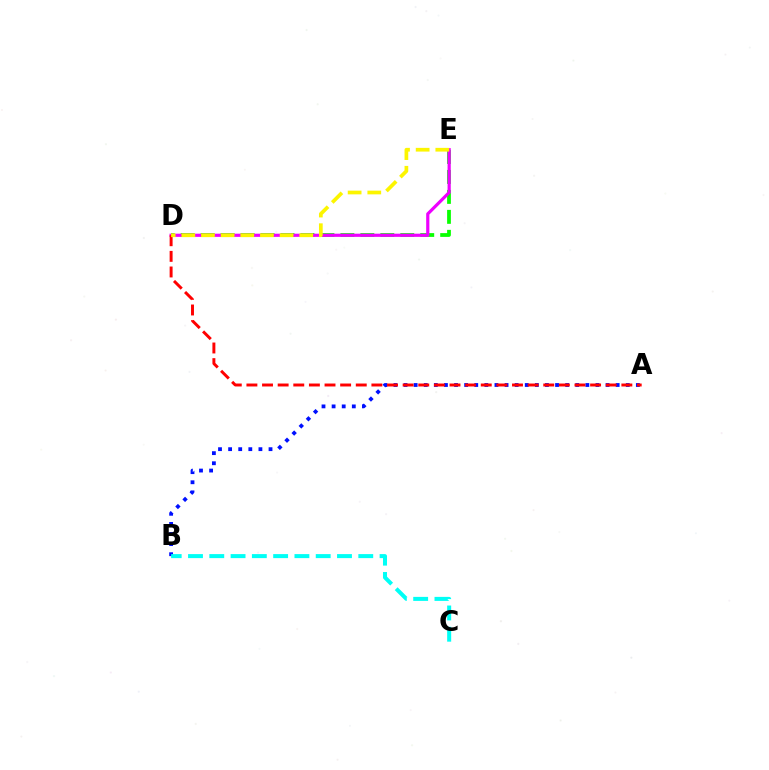{('D', 'E'): [{'color': '#08ff00', 'line_style': 'dashed', 'thickness': 2.71}, {'color': '#ee00ff', 'line_style': 'solid', 'thickness': 2.3}, {'color': '#fcf500', 'line_style': 'dashed', 'thickness': 2.67}], ('A', 'B'): [{'color': '#0010ff', 'line_style': 'dotted', 'thickness': 2.74}], ('A', 'D'): [{'color': '#ff0000', 'line_style': 'dashed', 'thickness': 2.12}], ('B', 'C'): [{'color': '#00fff6', 'line_style': 'dashed', 'thickness': 2.89}]}